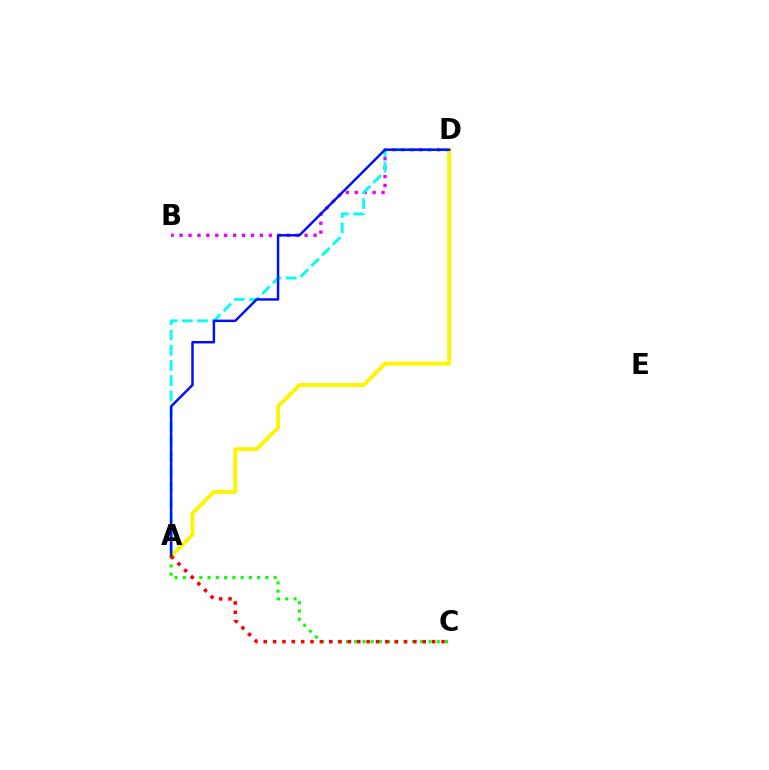{('B', 'D'): [{'color': '#ee00ff', 'line_style': 'dotted', 'thickness': 2.43}], ('A', 'C'): [{'color': '#08ff00', 'line_style': 'dotted', 'thickness': 2.24}, {'color': '#ff0000', 'line_style': 'dotted', 'thickness': 2.54}], ('A', 'D'): [{'color': '#00fff6', 'line_style': 'dashed', 'thickness': 2.07}, {'color': '#fcf500', 'line_style': 'solid', 'thickness': 2.81}, {'color': '#0010ff', 'line_style': 'solid', 'thickness': 1.77}]}